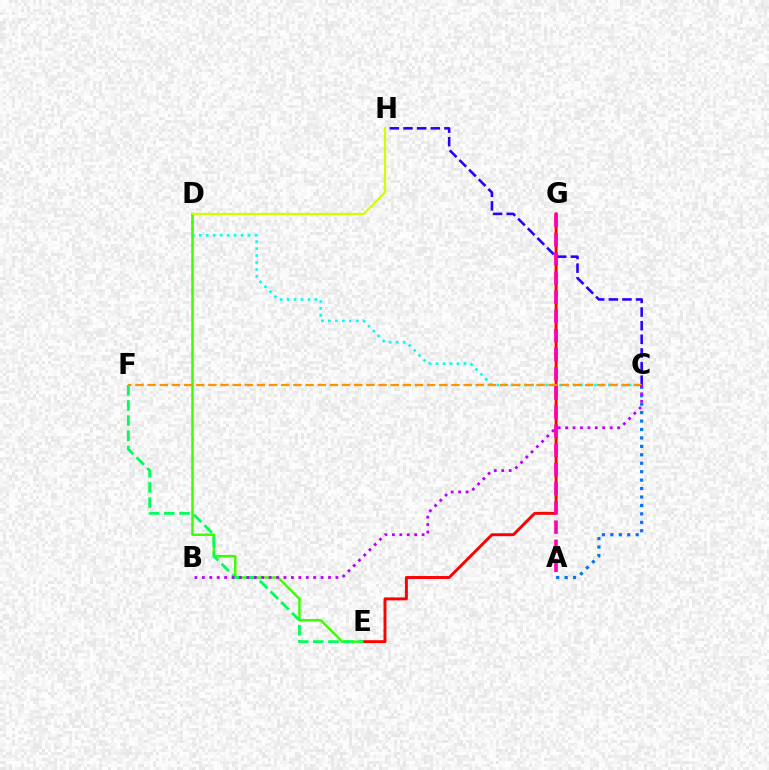{('C', 'D'): [{'color': '#00fff6', 'line_style': 'dotted', 'thickness': 1.89}], ('D', 'E'): [{'color': '#3dff00', 'line_style': 'solid', 'thickness': 1.78}], ('C', 'H'): [{'color': '#2500ff', 'line_style': 'dashed', 'thickness': 1.85}], ('A', 'C'): [{'color': '#0074ff', 'line_style': 'dotted', 'thickness': 2.29}], ('E', 'G'): [{'color': '#ff0000', 'line_style': 'solid', 'thickness': 2.11}], ('D', 'H'): [{'color': '#d1ff00', 'line_style': 'solid', 'thickness': 1.58}], ('A', 'G'): [{'color': '#ff00ac', 'line_style': 'dashed', 'thickness': 2.6}], ('E', 'F'): [{'color': '#00ff5c', 'line_style': 'dashed', 'thickness': 2.06}], ('C', 'F'): [{'color': '#ff9400', 'line_style': 'dashed', 'thickness': 1.65}], ('B', 'C'): [{'color': '#b900ff', 'line_style': 'dotted', 'thickness': 2.02}]}